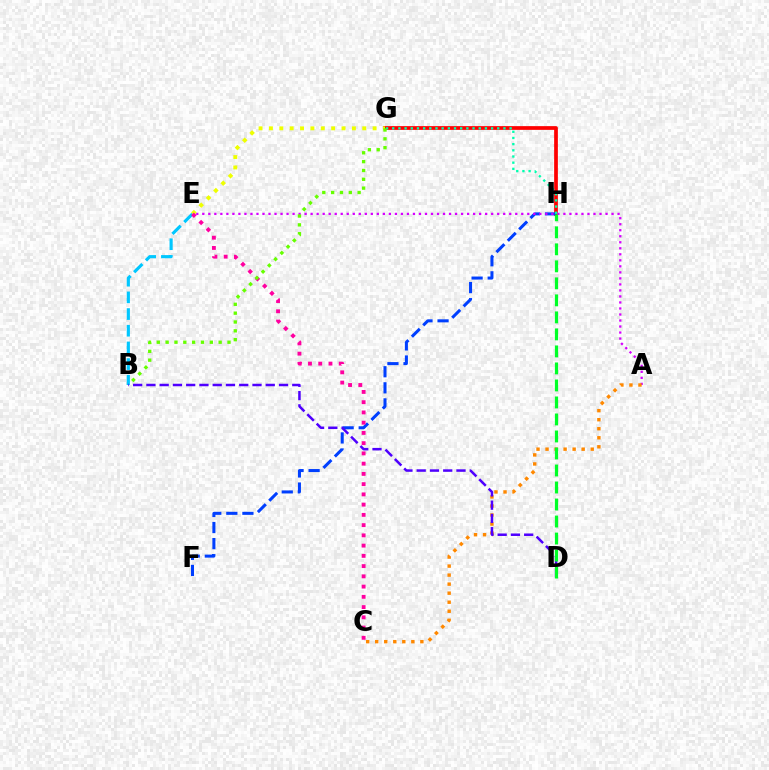{('G', 'H'): [{'color': '#ff0000', 'line_style': 'solid', 'thickness': 2.68}, {'color': '#00ffaf', 'line_style': 'dotted', 'thickness': 1.68}], ('F', 'H'): [{'color': '#003fff', 'line_style': 'dashed', 'thickness': 2.18}], ('A', 'E'): [{'color': '#d600ff', 'line_style': 'dotted', 'thickness': 1.64}], ('B', 'E'): [{'color': '#00c7ff', 'line_style': 'dashed', 'thickness': 2.27}], ('E', 'G'): [{'color': '#eeff00', 'line_style': 'dotted', 'thickness': 2.82}], ('A', 'C'): [{'color': '#ff8800', 'line_style': 'dotted', 'thickness': 2.45}], ('B', 'D'): [{'color': '#4f00ff', 'line_style': 'dashed', 'thickness': 1.8}], ('C', 'E'): [{'color': '#ff00a0', 'line_style': 'dotted', 'thickness': 2.78}], ('D', 'H'): [{'color': '#00ff27', 'line_style': 'dashed', 'thickness': 2.31}], ('B', 'G'): [{'color': '#66ff00', 'line_style': 'dotted', 'thickness': 2.4}]}